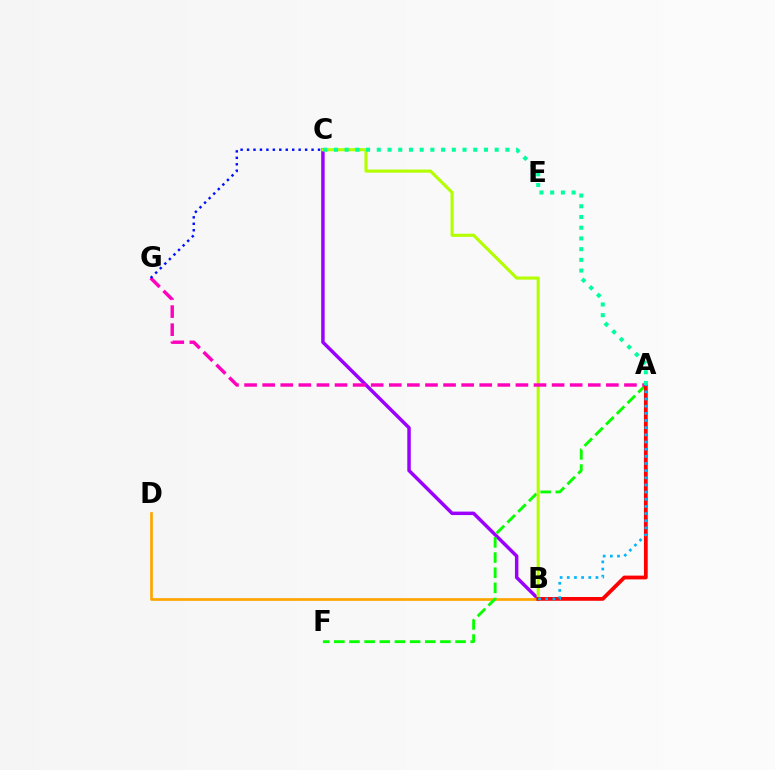{('B', 'C'): [{'color': '#9b00ff', 'line_style': 'solid', 'thickness': 2.5}, {'color': '#b3ff00', 'line_style': 'solid', 'thickness': 2.23}], ('B', 'D'): [{'color': '#ffa500', 'line_style': 'solid', 'thickness': 1.94}], ('A', 'F'): [{'color': '#08ff00', 'line_style': 'dashed', 'thickness': 2.06}], ('A', 'G'): [{'color': '#ff00bd', 'line_style': 'dashed', 'thickness': 2.46}], ('A', 'B'): [{'color': '#ff0000', 'line_style': 'solid', 'thickness': 2.72}, {'color': '#00b5ff', 'line_style': 'dotted', 'thickness': 1.95}], ('A', 'C'): [{'color': '#00ff9d', 'line_style': 'dotted', 'thickness': 2.91}], ('C', 'G'): [{'color': '#0010ff', 'line_style': 'dotted', 'thickness': 1.75}]}